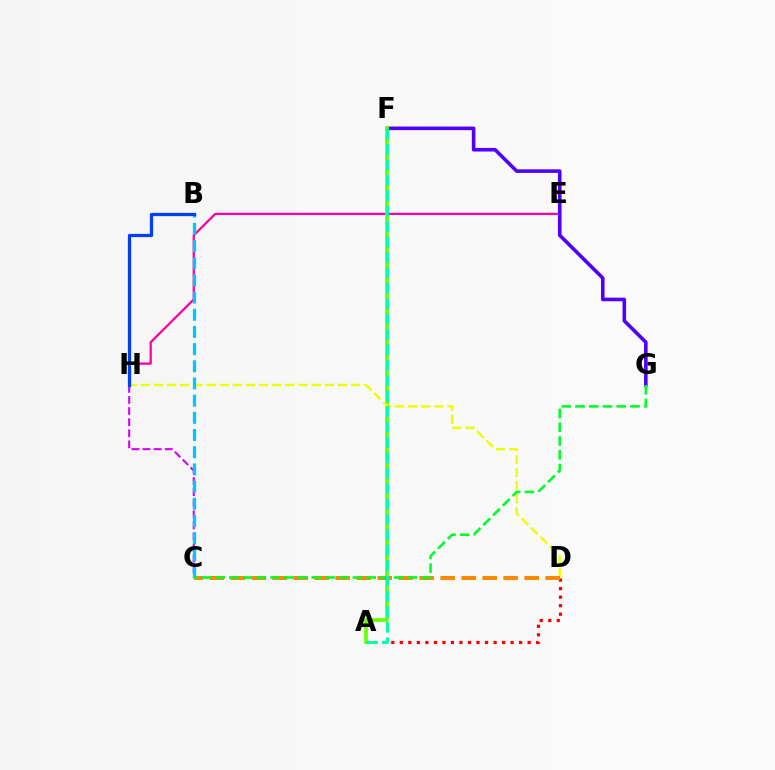{('E', 'H'): [{'color': '#ff00a0', 'line_style': 'solid', 'thickness': 1.63}], ('C', 'H'): [{'color': '#d600ff', 'line_style': 'dashed', 'thickness': 1.51}], ('F', 'G'): [{'color': '#4f00ff', 'line_style': 'solid', 'thickness': 2.59}], ('A', 'D'): [{'color': '#ff0000', 'line_style': 'dotted', 'thickness': 2.32}], ('A', 'F'): [{'color': '#66ff00', 'line_style': 'solid', 'thickness': 2.64}, {'color': '#00ffaf', 'line_style': 'dashed', 'thickness': 2.09}], ('D', 'H'): [{'color': '#eeff00', 'line_style': 'dashed', 'thickness': 1.79}], ('C', 'D'): [{'color': '#ff8800', 'line_style': 'dashed', 'thickness': 2.85}], ('B', 'C'): [{'color': '#00c7ff', 'line_style': 'dashed', 'thickness': 2.33}], ('B', 'H'): [{'color': '#003fff', 'line_style': 'solid', 'thickness': 2.34}], ('C', 'G'): [{'color': '#00ff27', 'line_style': 'dashed', 'thickness': 1.87}]}